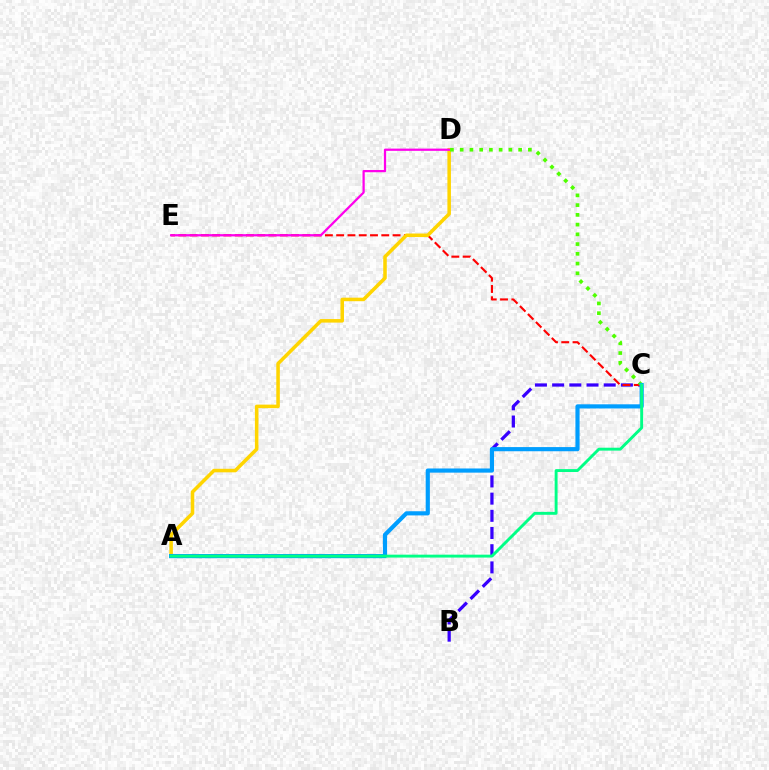{('B', 'C'): [{'color': '#3700ff', 'line_style': 'dashed', 'thickness': 2.34}], ('C', 'E'): [{'color': '#ff0000', 'line_style': 'dashed', 'thickness': 1.53}], ('A', 'D'): [{'color': '#ffd500', 'line_style': 'solid', 'thickness': 2.55}], ('D', 'E'): [{'color': '#ff00ed', 'line_style': 'solid', 'thickness': 1.62}], ('C', 'D'): [{'color': '#4fff00', 'line_style': 'dotted', 'thickness': 2.65}], ('A', 'C'): [{'color': '#009eff', 'line_style': 'solid', 'thickness': 3.0}, {'color': '#00ff86', 'line_style': 'solid', 'thickness': 2.09}]}